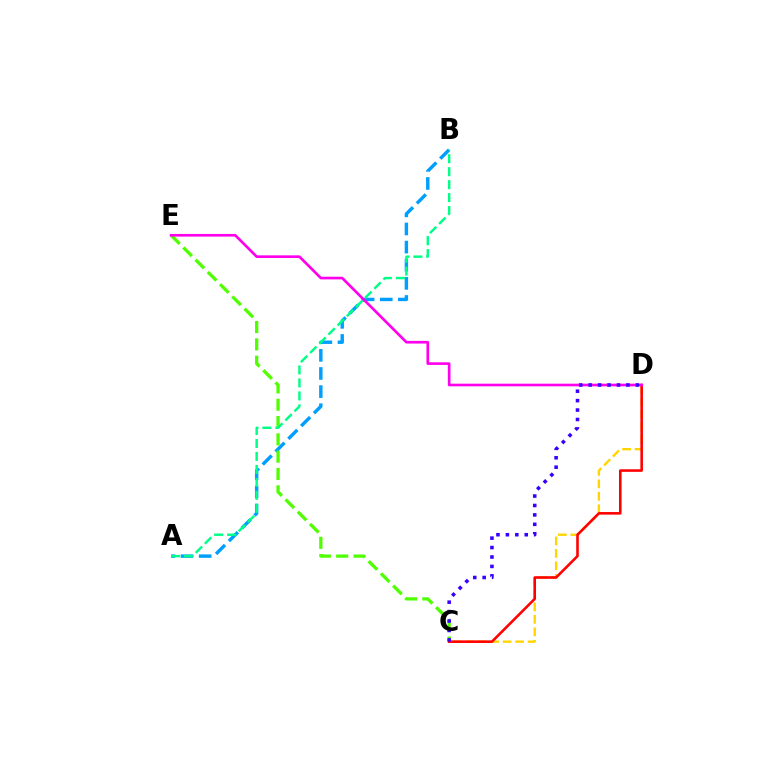{('A', 'B'): [{'color': '#009eff', 'line_style': 'dashed', 'thickness': 2.46}, {'color': '#00ff86', 'line_style': 'dashed', 'thickness': 1.76}], ('C', 'E'): [{'color': '#4fff00', 'line_style': 'dashed', 'thickness': 2.35}], ('C', 'D'): [{'color': '#ffd500', 'line_style': 'dashed', 'thickness': 1.69}, {'color': '#ff0000', 'line_style': 'solid', 'thickness': 1.86}, {'color': '#3700ff', 'line_style': 'dotted', 'thickness': 2.56}], ('D', 'E'): [{'color': '#ff00ed', 'line_style': 'solid', 'thickness': 1.91}]}